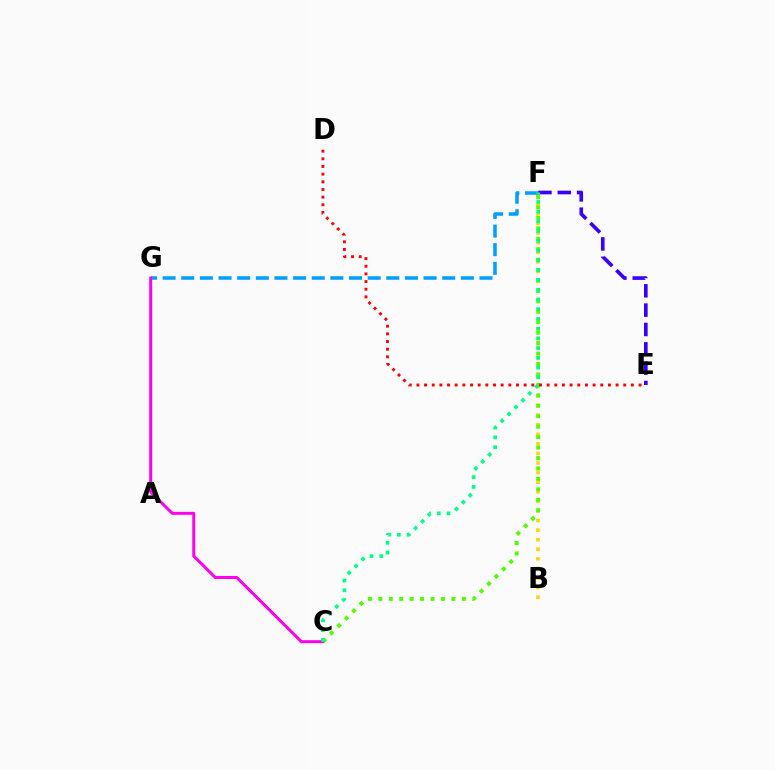{('B', 'F'): [{'color': '#ffd500', 'line_style': 'dotted', 'thickness': 2.6}], ('F', 'G'): [{'color': '#009eff', 'line_style': 'dashed', 'thickness': 2.53}], ('C', 'G'): [{'color': '#ff00ed', 'line_style': 'solid', 'thickness': 2.15}], ('E', 'F'): [{'color': '#3700ff', 'line_style': 'dashed', 'thickness': 2.63}], ('C', 'F'): [{'color': '#4fff00', 'line_style': 'dotted', 'thickness': 2.84}, {'color': '#00ff86', 'line_style': 'dotted', 'thickness': 2.65}], ('D', 'E'): [{'color': '#ff0000', 'line_style': 'dotted', 'thickness': 2.08}]}